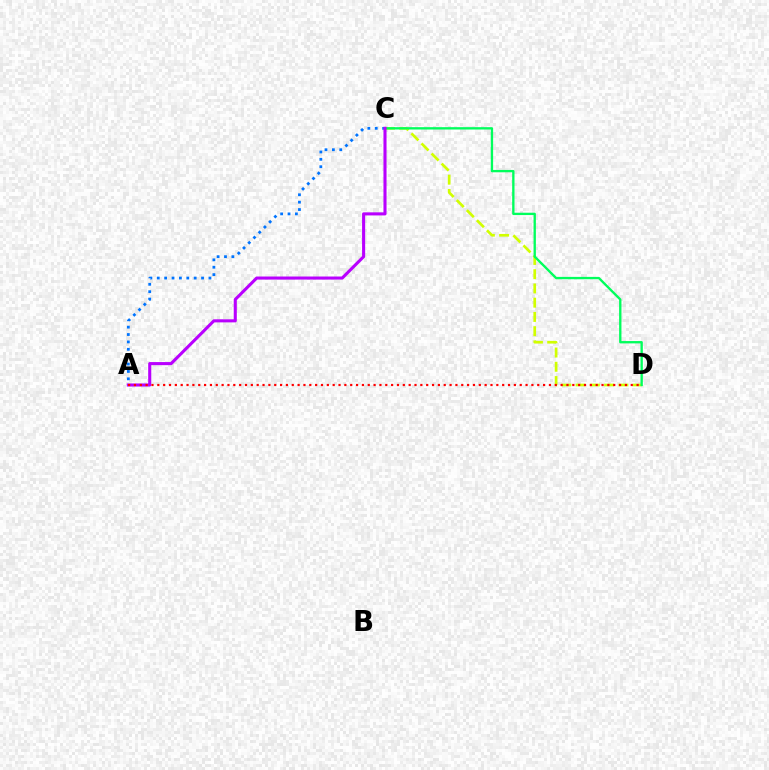{('A', 'C'): [{'color': '#0074ff', 'line_style': 'dotted', 'thickness': 2.01}, {'color': '#b900ff', 'line_style': 'solid', 'thickness': 2.22}], ('C', 'D'): [{'color': '#d1ff00', 'line_style': 'dashed', 'thickness': 1.94}, {'color': '#00ff5c', 'line_style': 'solid', 'thickness': 1.68}], ('A', 'D'): [{'color': '#ff0000', 'line_style': 'dotted', 'thickness': 1.59}]}